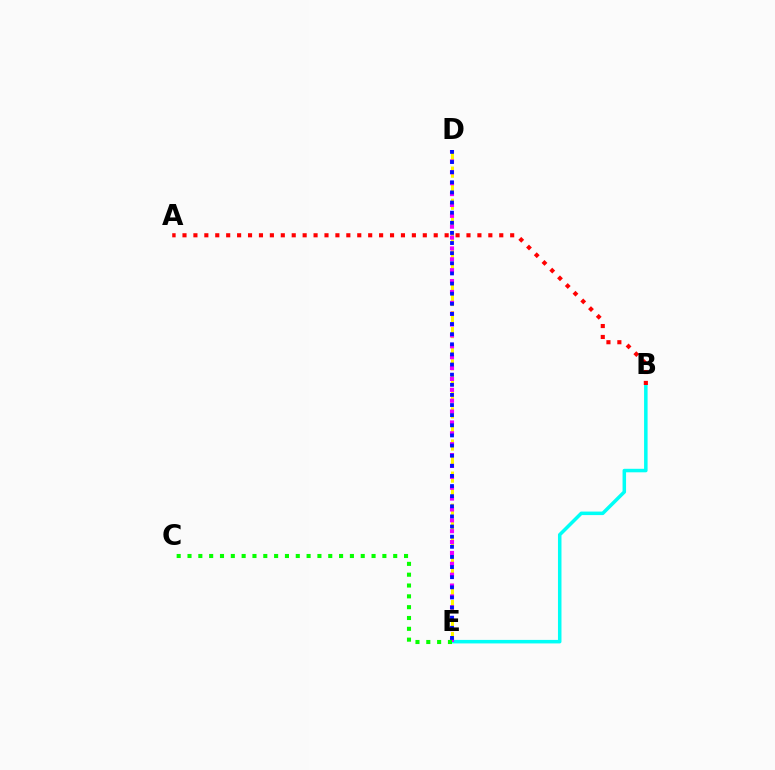{('D', 'E'): [{'color': '#fcf500', 'line_style': 'dashed', 'thickness': 2.18}, {'color': '#ee00ff', 'line_style': 'dotted', 'thickness': 2.95}, {'color': '#0010ff', 'line_style': 'dotted', 'thickness': 2.75}], ('B', 'E'): [{'color': '#00fff6', 'line_style': 'solid', 'thickness': 2.53}], ('A', 'B'): [{'color': '#ff0000', 'line_style': 'dotted', 'thickness': 2.97}], ('C', 'E'): [{'color': '#08ff00', 'line_style': 'dotted', 'thickness': 2.94}]}